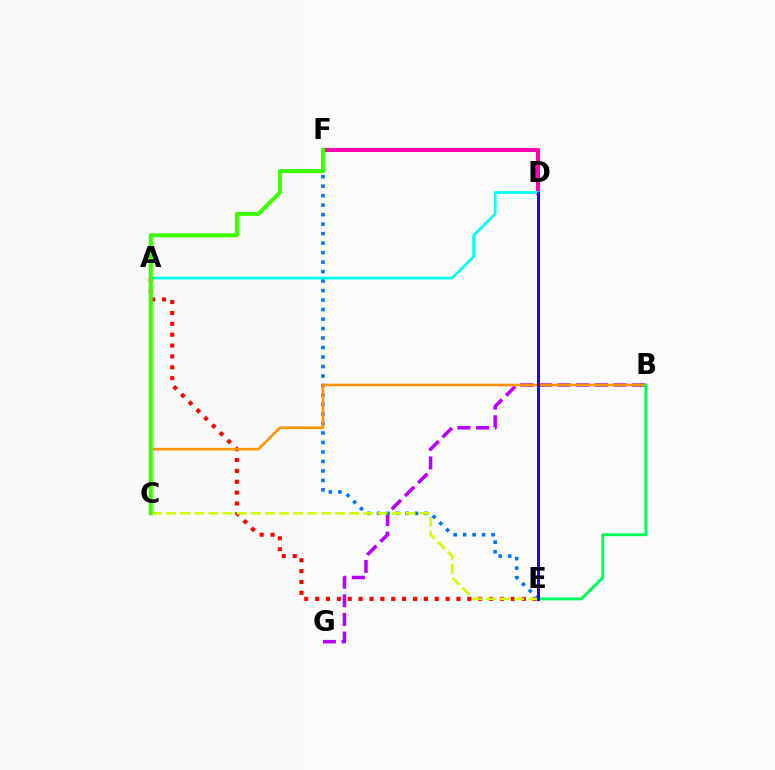{('A', 'E'): [{'color': '#ff0000', 'line_style': 'dotted', 'thickness': 2.95}], ('D', 'F'): [{'color': '#ff00ac', 'line_style': 'solid', 'thickness': 2.92}], ('B', 'G'): [{'color': '#b900ff', 'line_style': 'dashed', 'thickness': 2.53}], ('A', 'D'): [{'color': '#00fff6', 'line_style': 'solid', 'thickness': 1.95}], ('E', 'F'): [{'color': '#0074ff', 'line_style': 'dotted', 'thickness': 2.58}], ('C', 'E'): [{'color': '#d1ff00', 'line_style': 'dashed', 'thickness': 1.91}], ('B', 'C'): [{'color': '#ff9400', 'line_style': 'solid', 'thickness': 1.91}], ('C', 'F'): [{'color': '#3dff00', 'line_style': 'solid', 'thickness': 2.9}], ('B', 'E'): [{'color': '#00ff5c', 'line_style': 'solid', 'thickness': 2.1}], ('D', 'E'): [{'color': '#2500ff', 'line_style': 'solid', 'thickness': 2.16}]}